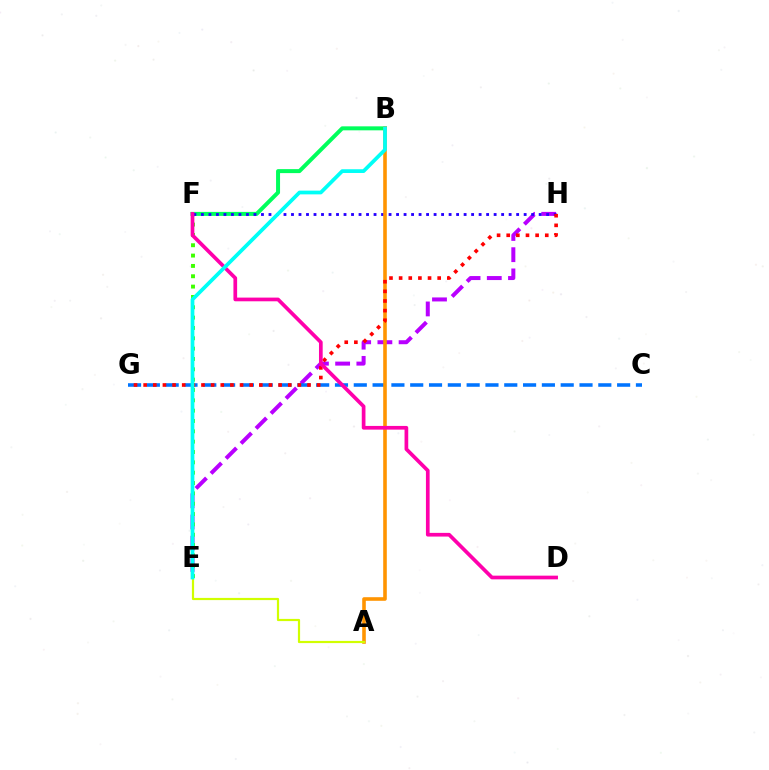{('E', 'H'): [{'color': '#b900ff', 'line_style': 'dashed', 'thickness': 2.88}], ('E', 'F'): [{'color': '#3dff00', 'line_style': 'dotted', 'thickness': 2.81}], ('B', 'F'): [{'color': '#00ff5c', 'line_style': 'solid', 'thickness': 2.87}], ('F', 'H'): [{'color': '#2500ff', 'line_style': 'dotted', 'thickness': 2.04}], ('C', 'G'): [{'color': '#0074ff', 'line_style': 'dashed', 'thickness': 2.56}], ('A', 'B'): [{'color': '#ff9400', 'line_style': 'solid', 'thickness': 2.59}], ('G', 'H'): [{'color': '#ff0000', 'line_style': 'dotted', 'thickness': 2.62}], ('A', 'E'): [{'color': '#d1ff00', 'line_style': 'solid', 'thickness': 1.58}], ('D', 'F'): [{'color': '#ff00ac', 'line_style': 'solid', 'thickness': 2.66}], ('B', 'E'): [{'color': '#00fff6', 'line_style': 'solid', 'thickness': 2.69}]}